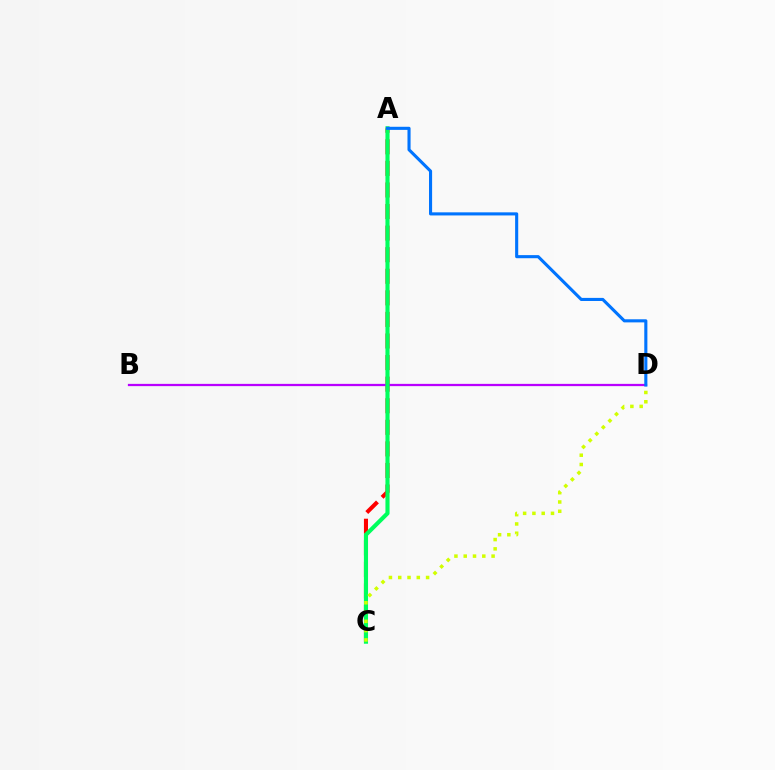{('A', 'C'): [{'color': '#ff0000', 'line_style': 'dashed', 'thickness': 2.93}, {'color': '#00ff5c', 'line_style': 'solid', 'thickness': 2.97}], ('B', 'D'): [{'color': '#b900ff', 'line_style': 'solid', 'thickness': 1.63}], ('A', 'D'): [{'color': '#0074ff', 'line_style': 'solid', 'thickness': 2.23}], ('C', 'D'): [{'color': '#d1ff00', 'line_style': 'dotted', 'thickness': 2.52}]}